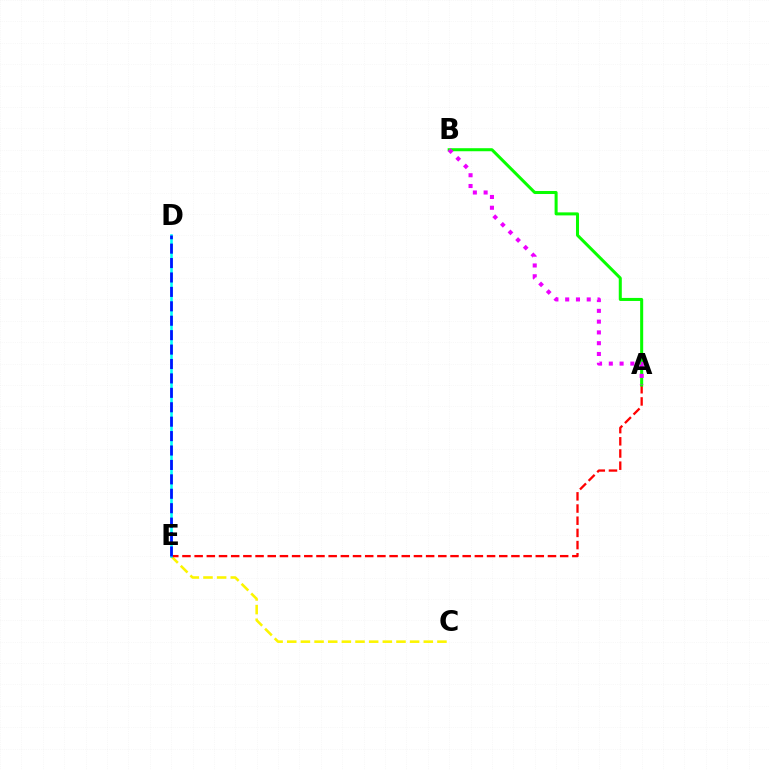{('C', 'E'): [{'color': '#fcf500', 'line_style': 'dashed', 'thickness': 1.85}], ('A', 'E'): [{'color': '#ff0000', 'line_style': 'dashed', 'thickness': 1.66}], ('D', 'E'): [{'color': '#00fff6', 'line_style': 'solid', 'thickness': 1.86}, {'color': '#0010ff', 'line_style': 'dashed', 'thickness': 1.96}], ('A', 'B'): [{'color': '#08ff00', 'line_style': 'solid', 'thickness': 2.18}, {'color': '#ee00ff', 'line_style': 'dotted', 'thickness': 2.93}]}